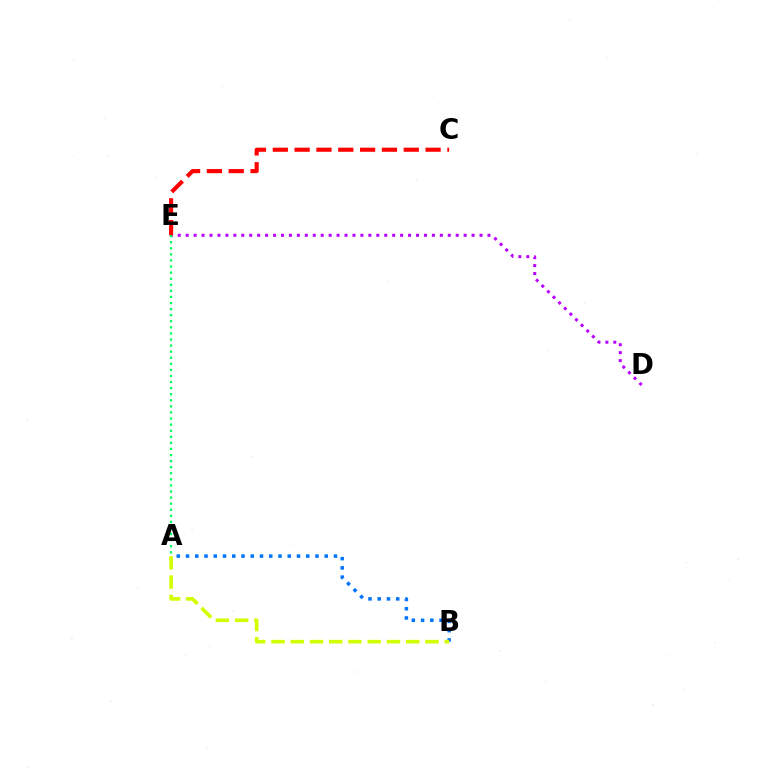{('D', 'E'): [{'color': '#b900ff', 'line_style': 'dotted', 'thickness': 2.16}], ('C', 'E'): [{'color': '#ff0000', 'line_style': 'dashed', 'thickness': 2.97}], ('A', 'E'): [{'color': '#00ff5c', 'line_style': 'dotted', 'thickness': 1.65}], ('A', 'B'): [{'color': '#0074ff', 'line_style': 'dotted', 'thickness': 2.51}, {'color': '#d1ff00', 'line_style': 'dashed', 'thickness': 2.61}]}